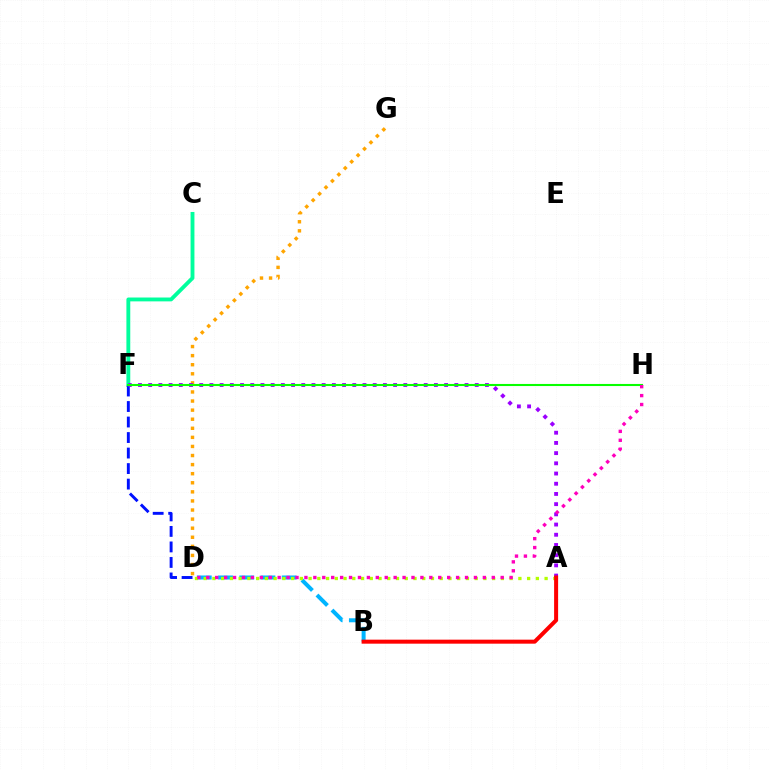{('C', 'F'): [{'color': '#00ff9d', 'line_style': 'solid', 'thickness': 2.78}], ('B', 'D'): [{'color': '#00b5ff', 'line_style': 'dashed', 'thickness': 2.88}], ('D', 'G'): [{'color': '#ffa500', 'line_style': 'dotted', 'thickness': 2.47}], ('D', 'F'): [{'color': '#0010ff', 'line_style': 'dashed', 'thickness': 2.11}], ('A', 'F'): [{'color': '#9b00ff', 'line_style': 'dotted', 'thickness': 2.77}], ('F', 'H'): [{'color': '#08ff00', 'line_style': 'solid', 'thickness': 1.51}], ('A', 'D'): [{'color': '#b3ff00', 'line_style': 'dotted', 'thickness': 2.37}], ('D', 'H'): [{'color': '#ff00bd', 'line_style': 'dotted', 'thickness': 2.42}], ('A', 'B'): [{'color': '#ff0000', 'line_style': 'solid', 'thickness': 2.89}]}